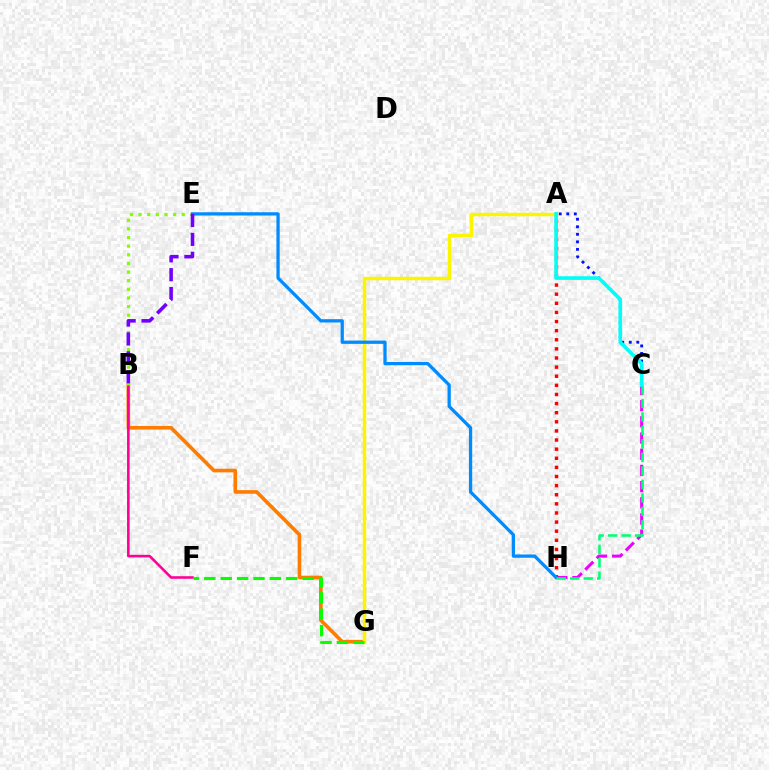{('B', 'G'): [{'color': '#ff7c00', 'line_style': 'solid', 'thickness': 2.61}], ('C', 'H'): [{'color': '#ee00ff', 'line_style': 'dashed', 'thickness': 2.2}, {'color': '#00ff74', 'line_style': 'dashed', 'thickness': 1.83}], ('A', 'H'): [{'color': '#ff0000', 'line_style': 'dotted', 'thickness': 2.48}], ('A', 'C'): [{'color': '#0010ff', 'line_style': 'dotted', 'thickness': 2.05}, {'color': '#00fff6', 'line_style': 'solid', 'thickness': 2.62}], ('A', 'G'): [{'color': '#fcf500', 'line_style': 'solid', 'thickness': 2.52}], ('B', 'F'): [{'color': '#ff0094', 'line_style': 'solid', 'thickness': 1.86}], ('B', 'E'): [{'color': '#84ff00', 'line_style': 'dotted', 'thickness': 2.35}, {'color': '#7200ff', 'line_style': 'dashed', 'thickness': 2.57}], ('E', 'H'): [{'color': '#008cff', 'line_style': 'solid', 'thickness': 2.36}], ('F', 'G'): [{'color': '#08ff00', 'line_style': 'dashed', 'thickness': 2.23}]}